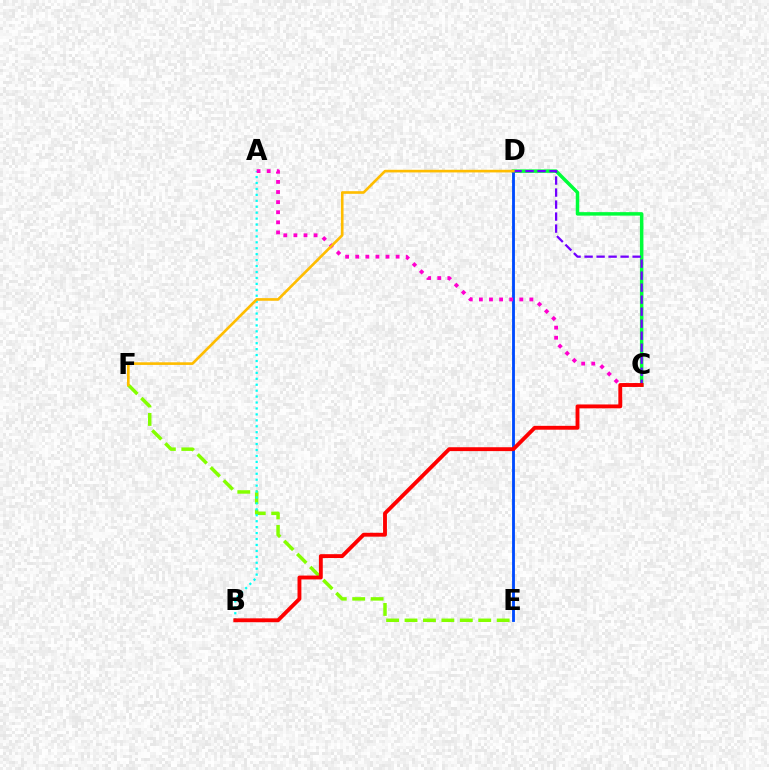{('E', 'F'): [{'color': '#84ff00', 'line_style': 'dashed', 'thickness': 2.5}], ('A', 'B'): [{'color': '#00fff6', 'line_style': 'dotted', 'thickness': 1.61}], ('C', 'D'): [{'color': '#00ff39', 'line_style': 'solid', 'thickness': 2.51}, {'color': '#7200ff', 'line_style': 'dashed', 'thickness': 1.63}], ('D', 'E'): [{'color': '#004bff', 'line_style': 'solid', 'thickness': 2.05}], ('A', 'C'): [{'color': '#ff00cf', 'line_style': 'dotted', 'thickness': 2.74}], ('B', 'C'): [{'color': '#ff0000', 'line_style': 'solid', 'thickness': 2.78}], ('D', 'F'): [{'color': '#ffbd00', 'line_style': 'solid', 'thickness': 1.9}]}